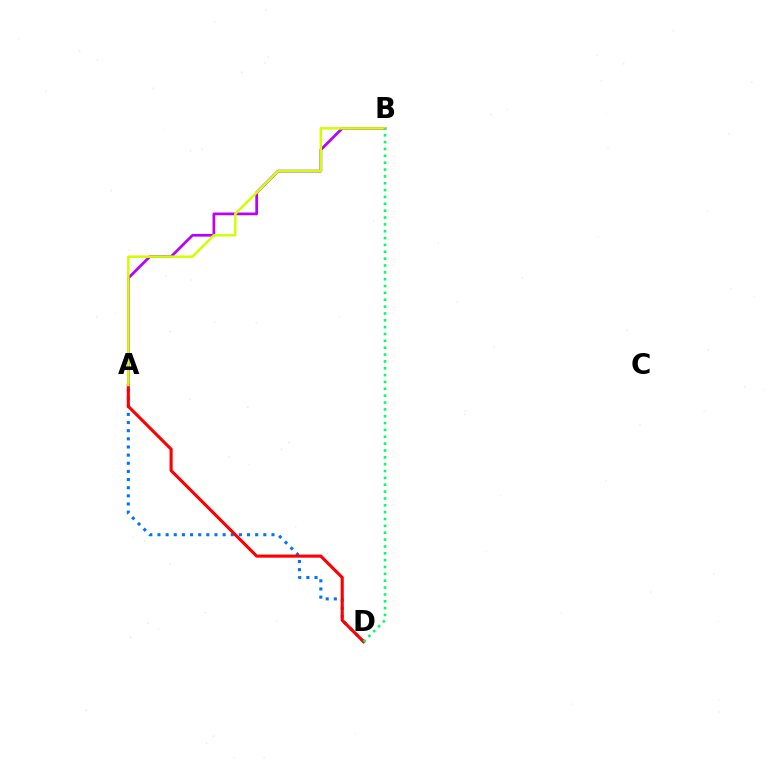{('A', 'D'): [{'color': '#0074ff', 'line_style': 'dotted', 'thickness': 2.21}, {'color': '#ff0000', 'line_style': 'solid', 'thickness': 2.23}], ('A', 'B'): [{'color': '#b900ff', 'line_style': 'solid', 'thickness': 1.96}, {'color': '#d1ff00', 'line_style': 'solid', 'thickness': 1.8}], ('B', 'D'): [{'color': '#00ff5c', 'line_style': 'dotted', 'thickness': 1.86}]}